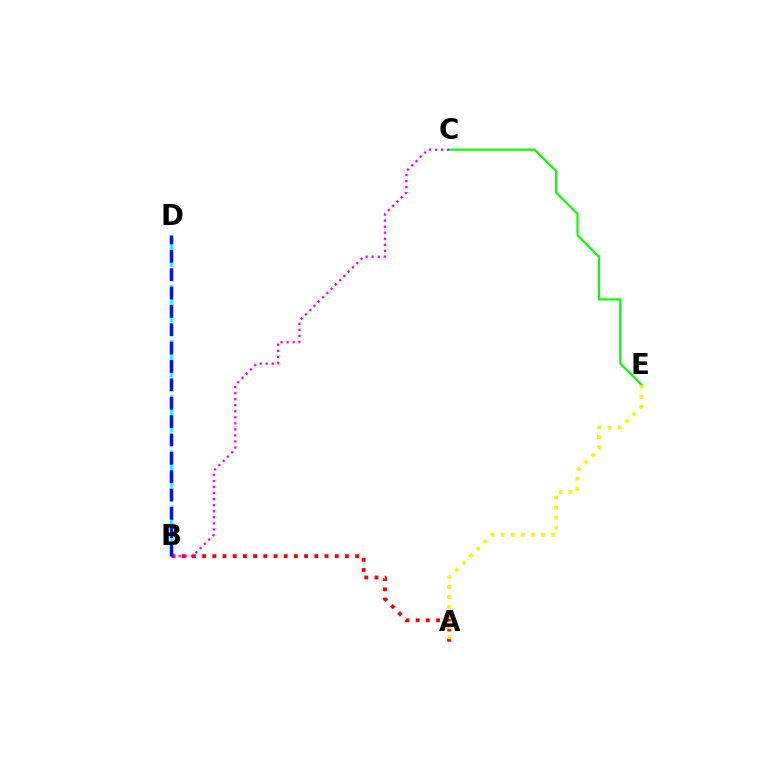{('A', 'B'): [{'color': '#ff0000', 'line_style': 'dotted', 'thickness': 2.77}], ('B', 'D'): [{'color': '#00fff6', 'line_style': 'dashed', 'thickness': 1.87}, {'color': '#0010ff', 'line_style': 'dashed', 'thickness': 2.49}], ('C', 'E'): [{'color': '#08ff00', 'line_style': 'solid', 'thickness': 1.57}], ('A', 'E'): [{'color': '#fcf500', 'line_style': 'dotted', 'thickness': 2.74}], ('B', 'C'): [{'color': '#ee00ff', 'line_style': 'dotted', 'thickness': 1.64}]}